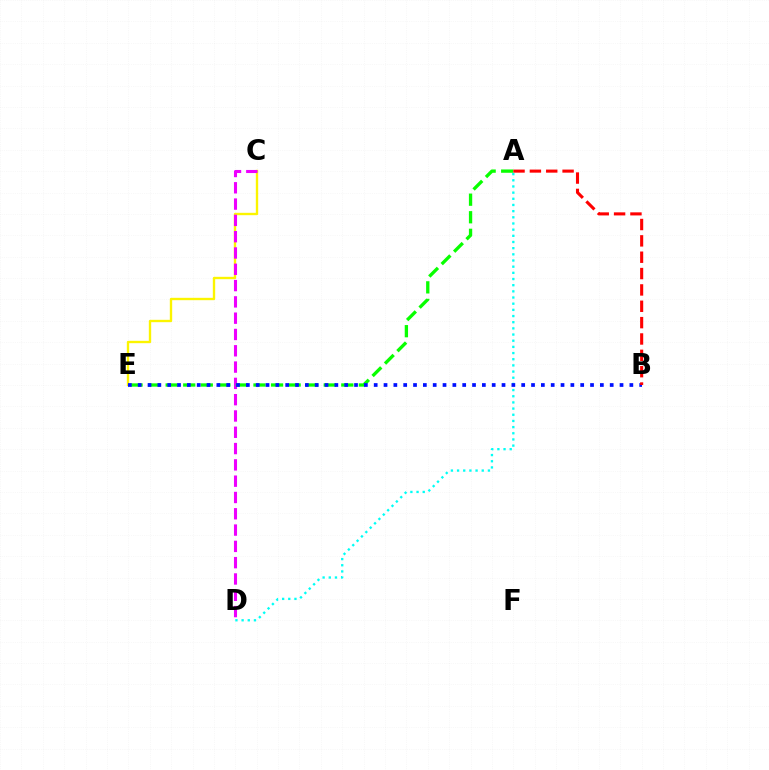{('C', 'E'): [{'color': '#fcf500', 'line_style': 'solid', 'thickness': 1.7}], ('A', 'D'): [{'color': '#00fff6', 'line_style': 'dotted', 'thickness': 1.68}], ('C', 'D'): [{'color': '#ee00ff', 'line_style': 'dashed', 'thickness': 2.21}], ('A', 'E'): [{'color': '#08ff00', 'line_style': 'dashed', 'thickness': 2.39}], ('B', 'E'): [{'color': '#0010ff', 'line_style': 'dotted', 'thickness': 2.67}], ('A', 'B'): [{'color': '#ff0000', 'line_style': 'dashed', 'thickness': 2.22}]}